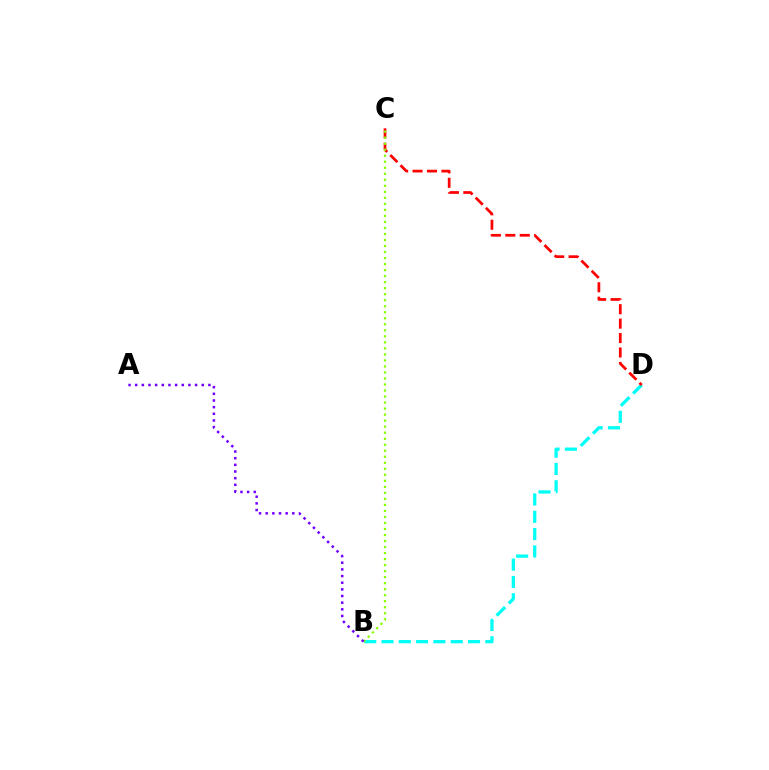{('B', 'D'): [{'color': '#00fff6', 'line_style': 'dashed', 'thickness': 2.35}], ('C', 'D'): [{'color': '#ff0000', 'line_style': 'dashed', 'thickness': 1.96}], ('B', 'C'): [{'color': '#84ff00', 'line_style': 'dotted', 'thickness': 1.64}], ('A', 'B'): [{'color': '#7200ff', 'line_style': 'dotted', 'thickness': 1.81}]}